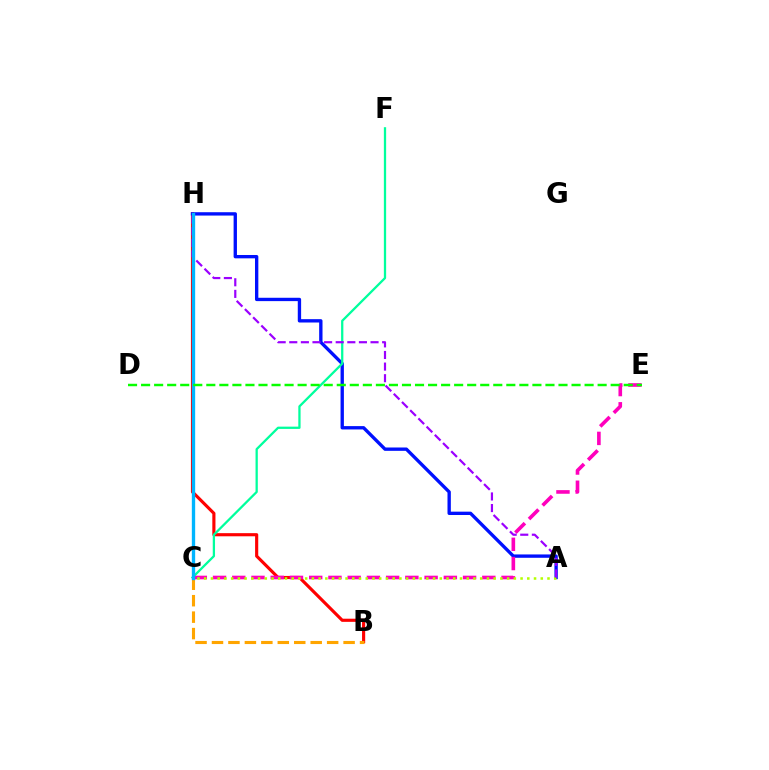{('B', 'H'): [{'color': '#ff0000', 'line_style': 'solid', 'thickness': 2.26}], ('A', 'H'): [{'color': '#0010ff', 'line_style': 'solid', 'thickness': 2.41}, {'color': '#9b00ff', 'line_style': 'dashed', 'thickness': 1.58}], ('C', 'E'): [{'color': '#ff00bd', 'line_style': 'dashed', 'thickness': 2.61}], ('C', 'F'): [{'color': '#00ff9d', 'line_style': 'solid', 'thickness': 1.64}], ('A', 'C'): [{'color': '#b3ff00', 'line_style': 'dotted', 'thickness': 1.83}], ('B', 'C'): [{'color': '#ffa500', 'line_style': 'dashed', 'thickness': 2.23}], ('C', 'H'): [{'color': '#00b5ff', 'line_style': 'solid', 'thickness': 2.4}], ('D', 'E'): [{'color': '#08ff00', 'line_style': 'dashed', 'thickness': 1.77}]}